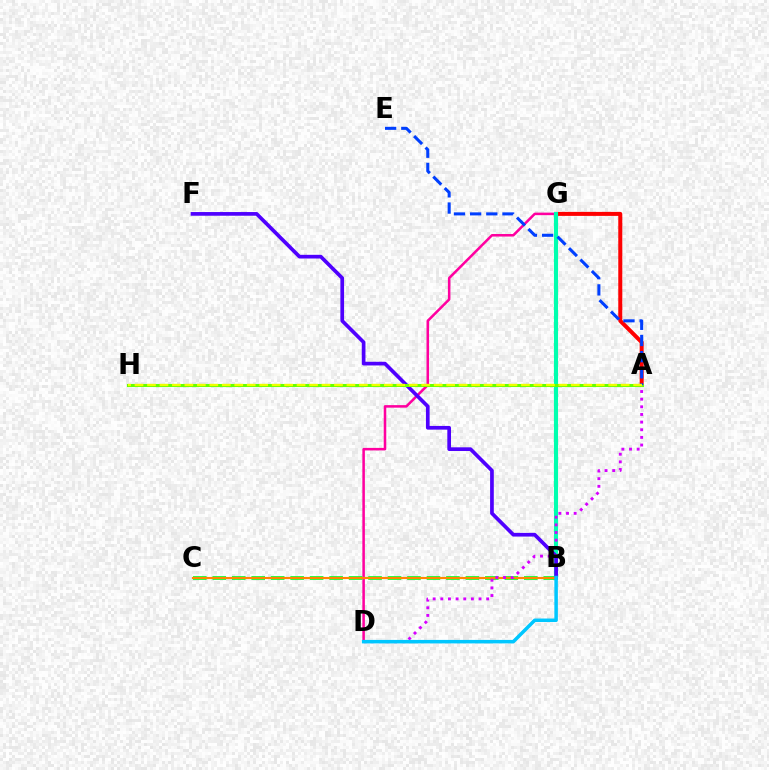{('D', 'G'): [{'color': '#ff00a0', 'line_style': 'solid', 'thickness': 1.83}], ('A', 'G'): [{'color': '#ff0000', 'line_style': 'solid', 'thickness': 2.88}], ('B', 'C'): [{'color': '#00ff27', 'line_style': 'dashed', 'thickness': 2.65}, {'color': '#ff8800', 'line_style': 'solid', 'thickness': 1.55}], ('B', 'G'): [{'color': '#00ffaf', 'line_style': 'solid', 'thickness': 2.96}], ('B', 'F'): [{'color': '#4f00ff', 'line_style': 'solid', 'thickness': 2.66}], ('A', 'H'): [{'color': '#66ff00', 'line_style': 'solid', 'thickness': 2.19}, {'color': '#eeff00', 'line_style': 'dashed', 'thickness': 1.69}], ('A', 'E'): [{'color': '#003fff', 'line_style': 'dashed', 'thickness': 2.2}], ('A', 'D'): [{'color': '#d600ff', 'line_style': 'dotted', 'thickness': 2.08}], ('B', 'D'): [{'color': '#00c7ff', 'line_style': 'solid', 'thickness': 2.53}]}